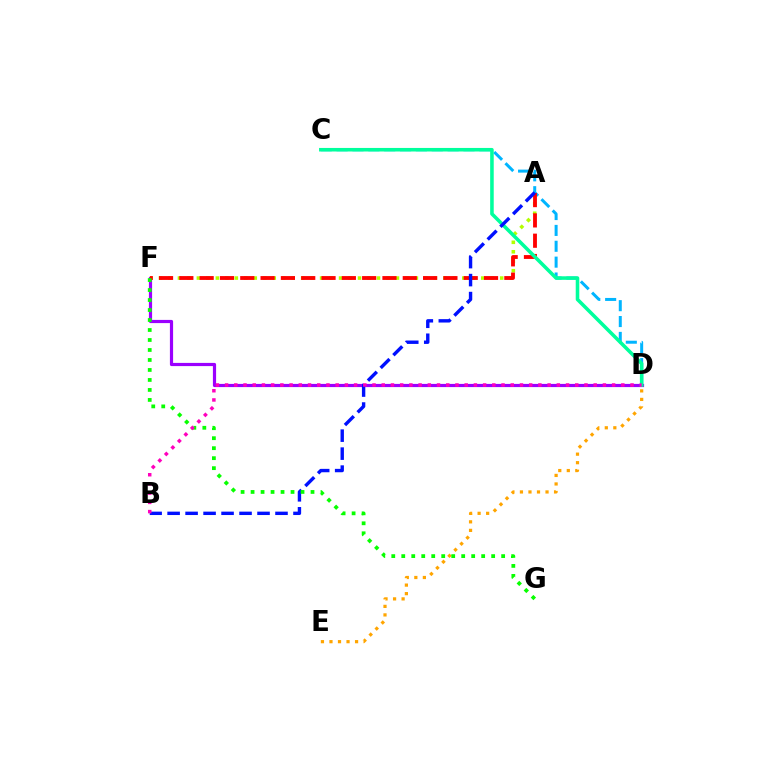{('D', 'E'): [{'color': '#ffa500', 'line_style': 'dotted', 'thickness': 2.32}], ('A', 'F'): [{'color': '#b3ff00', 'line_style': 'dotted', 'thickness': 2.58}, {'color': '#ff0000', 'line_style': 'dashed', 'thickness': 2.76}], ('C', 'D'): [{'color': '#00b5ff', 'line_style': 'dashed', 'thickness': 2.15}, {'color': '#00ff9d', 'line_style': 'solid', 'thickness': 2.56}], ('D', 'F'): [{'color': '#9b00ff', 'line_style': 'solid', 'thickness': 2.29}], ('A', 'B'): [{'color': '#0010ff', 'line_style': 'dashed', 'thickness': 2.44}], ('F', 'G'): [{'color': '#08ff00', 'line_style': 'dotted', 'thickness': 2.71}], ('B', 'D'): [{'color': '#ff00bd', 'line_style': 'dotted', 'thickness': 2.5}]}